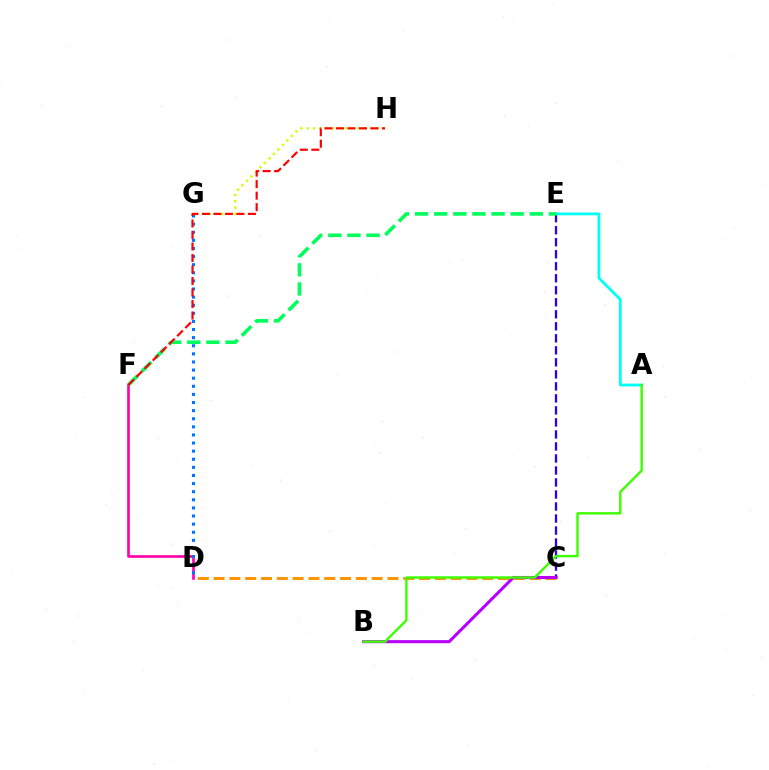{('C', 'E'): [{'color': '#2500ff', 'line_style': 'dashed', 'thickness': 1.63}], ('C', 'D'): [{'color': '#ff9400', 'line_style': 'dashed', 'thickness': 2.15}], ('D', 'F'): [{'color': '#ff00ac', 'line_style': 'solid', 'thickness': 1.92}], ('G', 'H'): [{'color': '#d1ff00', 'line_style': 'dotted', 'thickness': 1.72}], ('A', 'E'): [{'color': '#00fff6', 'line_style': 'solid', 'thickness': 2.0}], ('E', 'F'): [{'color': '#00ff5c', 'line_style': 'dashed', 'thickness': 2.6}], ('B', 'C'): [{'color': '#b900ff', 'line_style': 'solid', 'thickness': 2.21}], ('D', 'G'): [{'color': '#0074ff', 'line_style': 'dotted', 'thickness': 2.2}], ('A', 'B'): [{'color': '#3dff00', 'line_style': 'solid', 'thickness': 1.74}], ('F', 'H'): [{'color': '#ff0000', 'line_style': 'dashed', 'thickness': 1.56}]}